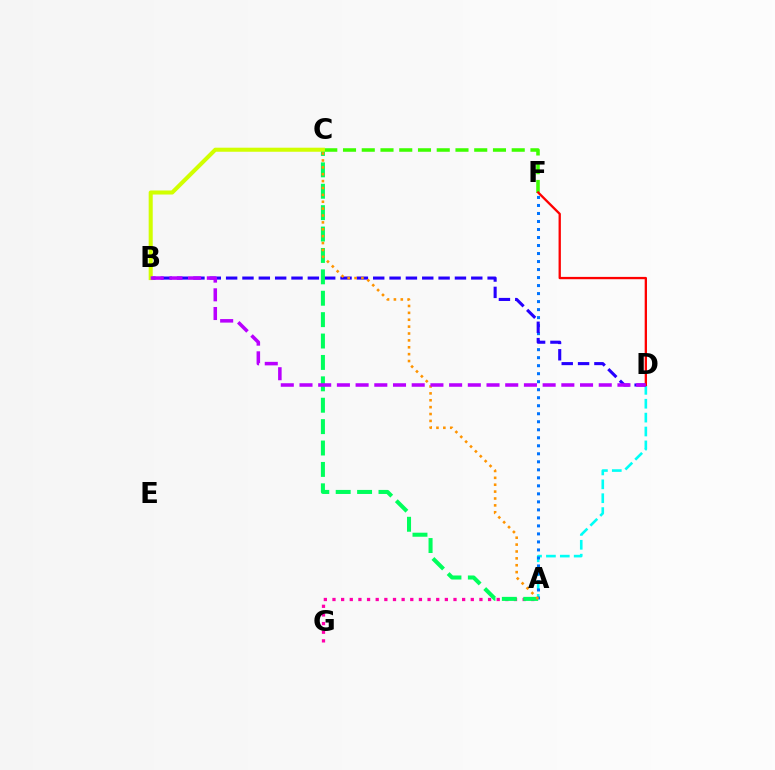{('A', 'G'): [{'color': '#ff00ac', 'line_style': 'dotted', 'thickness': 2.35}], ('A', 'D'): [{'color': '#00fff6', 'line_style': 'dashed', 'thickness': 1.89}], ('A', 'F'): [{'color': '#0074ff', 'line_style': 'dotted', 'thickness': 2.18}], ('B', 'D'): [{'color': '#2500ff', 'line_style': 'dashed', 'thickness': 2.22}, {'color': '#b900ff', 'line_style': 'dashed', 'thickness': 2.54}], ('C', 'F'): [{'color': '#3dff00', 'line_style': 'dashed', 'thickness': 2.55}], ('A', 'C'): [{'color': '#00ff5c', 'line_style': 'dashed', 'thickness': 2.91}, {'color': '#ff9400', 'line_style': 'dotted', 'thickness': 1.87}], ('D', 'F'): [{'color': '#ff0000', 'line_style': 'solid', 'thickness': 1.67}], ('B', 'C'): [{'color': '#d1ff00', 'line_style': 'solid', 'thickness': 2.92}]}